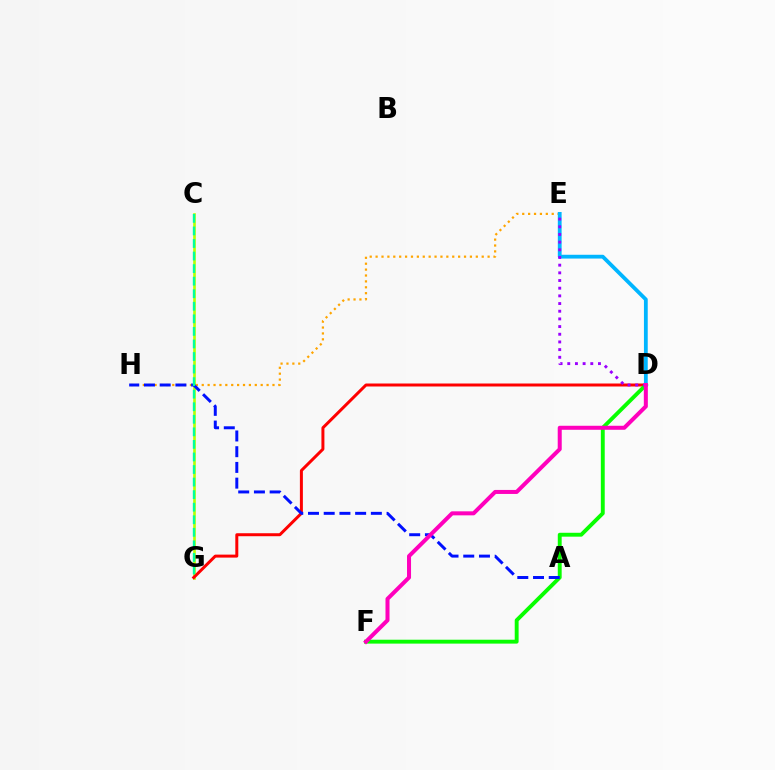{('C', 'G'): [{'color': '#b3ff00', 'line_style': 'solid', 'thickness': 1.89}, {'color': '#00ff9d', 'line_style': 'dashed', 'thickness': 1.71}], ('D', 'G'): [{'color': '#ff0000', 'line_style': 'solid', 'thickness': 2.15}], ('D', 'F'): [{'color': '#08ff00', 'line_style': 'solid', 'thickness': 2.8}, {'color': '#ff00bd', 'line_style': 'solid', 'thickness': 2.89}], ('E', 'H'): [{'color': '#ffa500', 'line_style': 'dotted', 'thickness': 1.6}], ('D', 'E'): [{'color': '#00b5ff', 'line_style': 'solid', 'thickness': 2.73}, {'color': '#9b00ff', 'line_style': 'dotted', 'thickness': 2.09}], ('A', 'H'): [{'color': '#0010ff', 'line_style': 'dashed', 'thickness': 2.14}]}